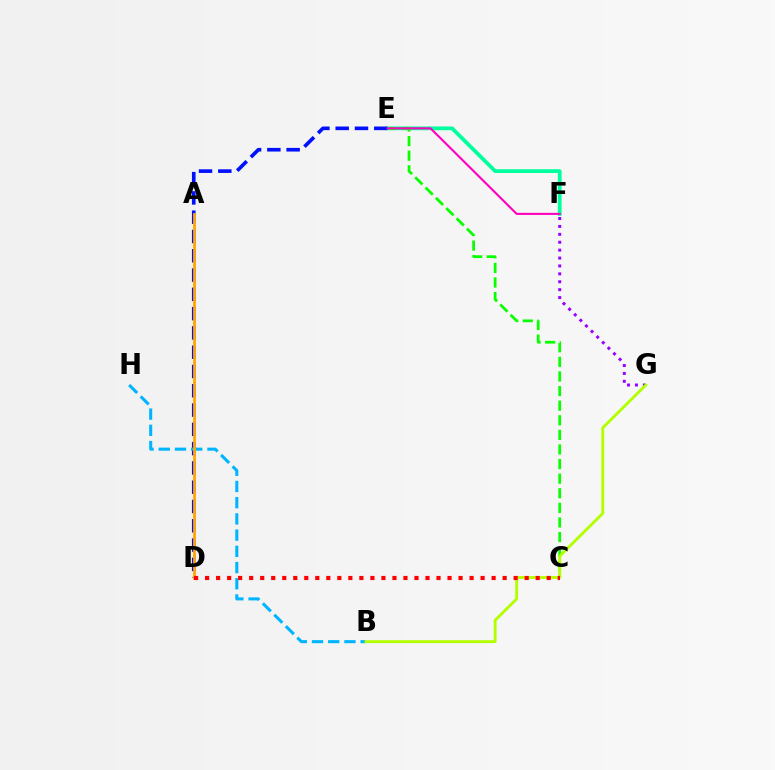{('E', 'F'): [{'color': '#00ff9d', 'line_style': 'solid', 'thickness': 2.72}, {'color': '#ff00bd', 'line_style': 'solid', 'thickness': 1.51}], ('D', 'E'): [{'color': '#0010ff', 'line_style': 'dashed', 'thickness': 2.62}], ('F', 'G'): [{'color': '#9b00ff', 'line_style': 'dotted', 'thickness': 2.15}], ('C', 'E'): [{'color': '#08ff00', 'line_style': 'dashed', 'thickness': 1.98}], ('B', 'H'): [{'color': '#00b5ff', 'line_style': 'dashed', 'thickness': 2.2}], ('B', 'G'): [{'color': '#b3ff00', 'line_style': 'solid', 'thickness': 2.07}], ('A', 'D'): [{'color': '#ffa500', 'line_style': 'solid', 'thickness': 2.01}], ('C', 'D'): [{'color': '#ff0000', 'line_style': 'dotted', 'thickness': 2.99}]}